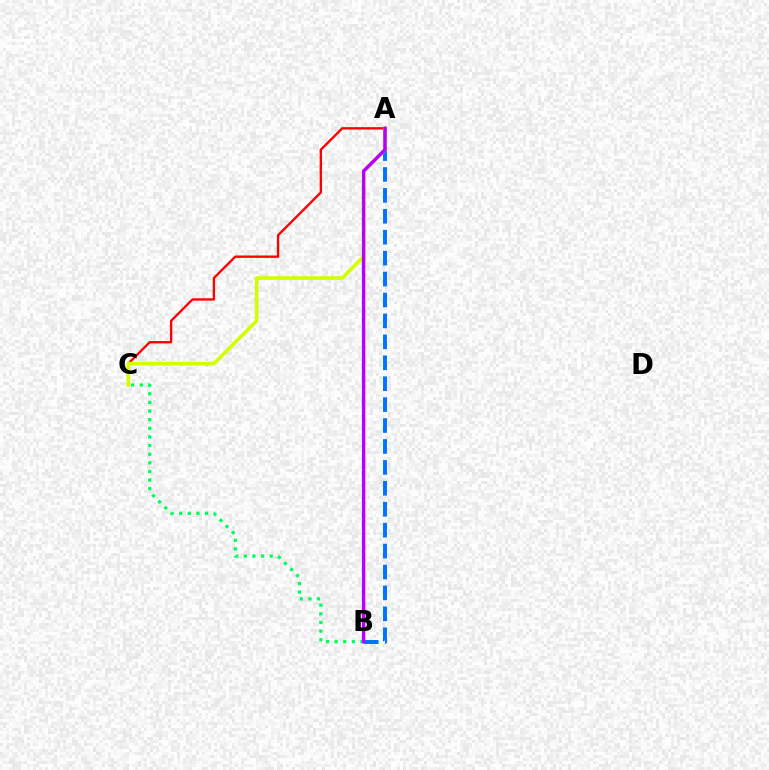{('B', 'C'): [{'color': '#00ff5c', 'line_style': 'dotted', 'thickness': 2.34}], ('A', 'B'): [{'color': '#0074ff', 'line_style': 'dashed', 'thickness': 2.84}, {'color': '#b900ff', 'line_style': 'solid', 'thickness': 2.46}], ('A', 'C'): [{'color': '#ff0000', 'line_style': 'solid', 'thickness': 1.69}, {'color': '#d1ff00', 'line_style': 'solid', 'thickness': 2.62}]}